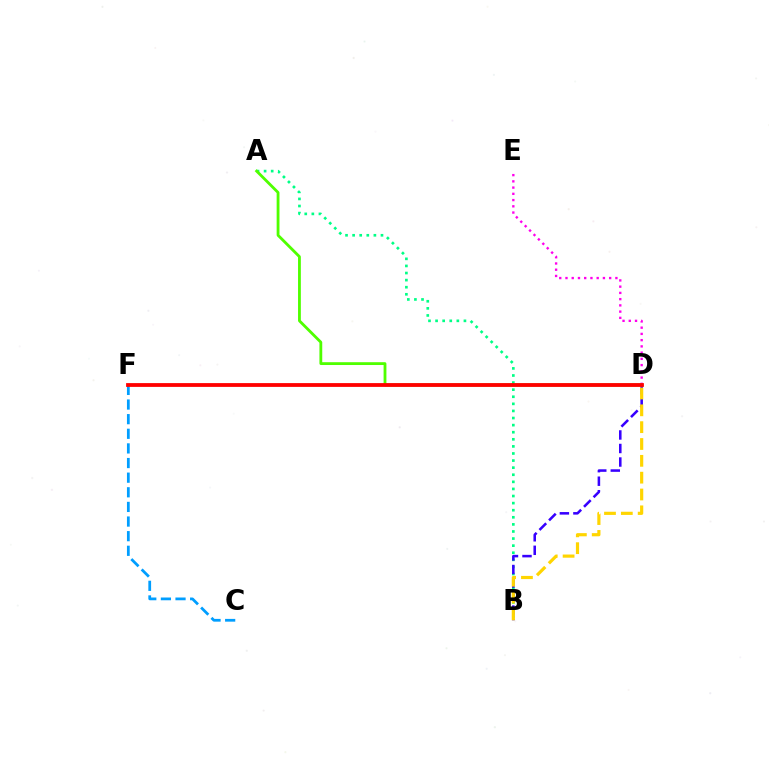{('C', 'F'): [{'color': '#009eff', 'line_style': 'dashed', 'thickness': 1.99}], ('D', 'E'): [{'color': '#ff00ed', 'line_style': 'dotted', 'thickness': 1.7}], ('A', 'B'): [{'color': '#00ff86', 'line_style': 'dotted', 'thickness': 1.93}], ('A', 'D'): [{'color': '#4fff00', 'line_style': 'solid', 'thickness': 2.03}], ('B', 'D'): [{'color': '#3700ff', 'line_style': 'dashed', 'thickness': 1.84}, {'color': '#ffd500', 'line_style': 'dashed', 'thickness': 2.29}], ('D', 'F'): [{'color': '#ff0000', 'line_style': 'solid', 'thickness': 2.73}]}